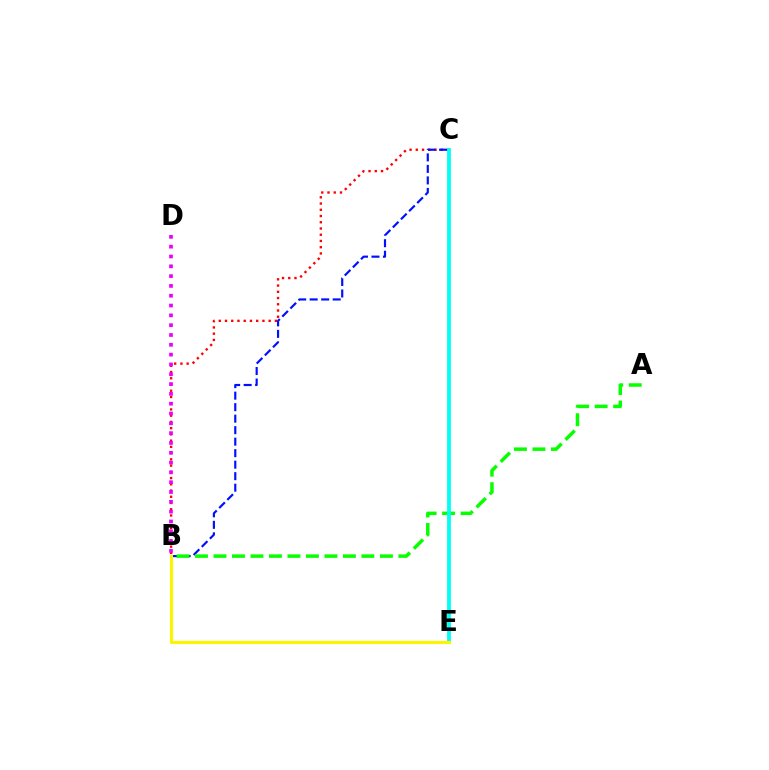{('B', 'C'): [{'color': '#ff0000', 'line_style': 'dotted', 'thickness': 1.69}, {'color': '#0010ff', 'line_style': 'dashed', 'thickness': 1.56}], ('A', 'B'): [{'color': '#08ff00', 'line_style': 'dashed', 'thickness': 2.51}], ('C', 'E'): [{'color': '#00fff6', 'line_style': 'solid', 'thickness': 2.73}], ('B', 'D'): [{'color': '#ee00ff', 'line_style': 'dotted', 'thickness': 2.67}], ('B', 'E'): [{'color': '#fcf500', 'line_style': 'solid', 'thickness': 2.24}]}